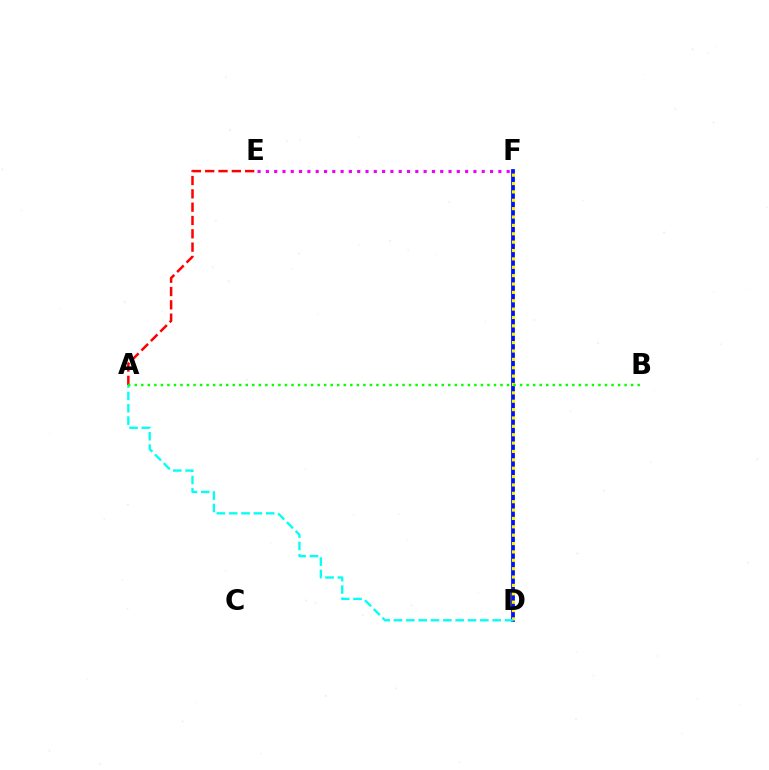{('A', 'E'): [{'color': '#ff0000', 'line_style': 'dashed', 'thickness': 1.81}], ('D', 'F'): [{'color': '#0010ff', 'line_style': 'solid', 'thickness': 2.71}, {'color': '#fcf500', 'line_style': 'dotted', 'thickness': 2.27}], ('E', 'F'): [{'color': '#ee00ff', 'line_style': 'dotted', 'thickness': 2.26}], ('A', 'D'): [{'color': '#00fff6', 'line_style': 'dashed', 'thickness': 1.68}], ('A', 'B'): [{'color': '#08ff00', 'line_style': 'dotted', 'thickness': 1.77}]}